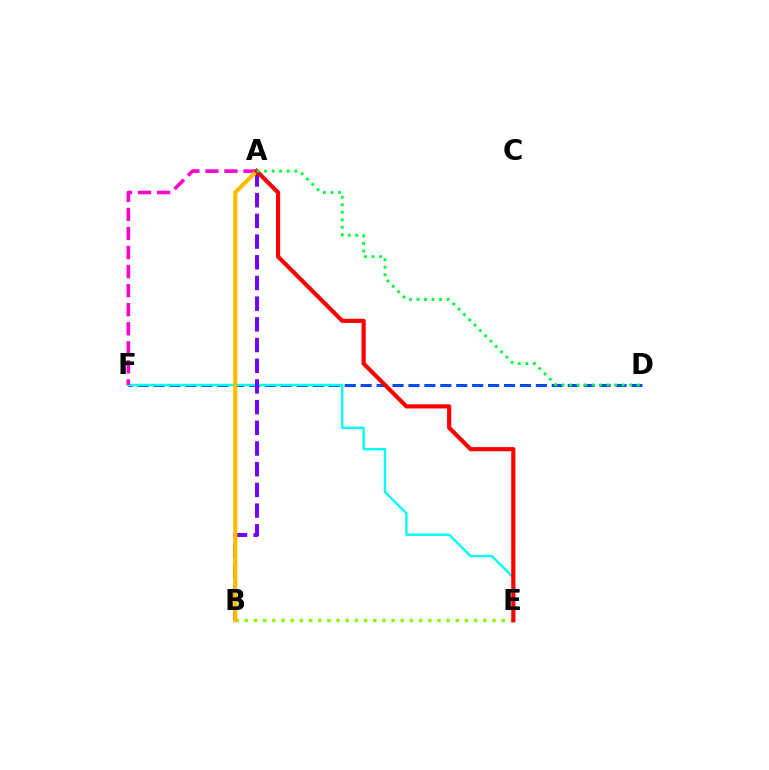{('D', 'F'): [{'color': '#004bff', 'line_style': 'dashed', 'thickness': 2.16}], ('E', 'F'): [{'color': '#00fff6', 'line_style': 'solid', 'thickness': 1.73}], ('B', 'E'): [{'color': '#84ff00', 'line_style': 'dotted', 'thickness': 2.49}], ('A', 'B'): [{'color': '#7200ff', 'line_style': 'dashed', 'thickness': 2.81}, {'color': '#ffbd00', 'line_style': 'solid', 'thickness': 2.98}], ('A', 'F'): [{'color': '#ff00cf', 'line_style': 'dashed', 'thickness': 2.59}], ('A', 'E'): [{'color': '#ff0000', 'line_style': 'solid', 'thickness': 3.0}], ('A', 'D'): [{'color': '#00ff39', 'line_style': 'dotted', 'thickness': 2.04}]}